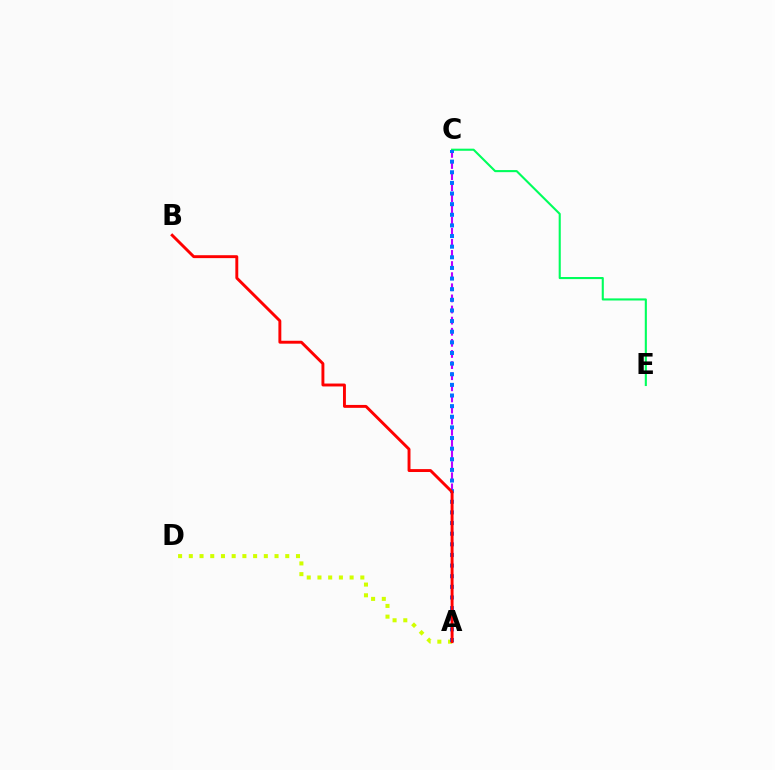{('A', 'C'): [{'color': '#b900ff', 'line_style': 'dashed', 'thickness': 1.51}, {'color': '#0074ff', 'line_style': 'dotted', 'thickness': 2.89}], ('A', 'D'): [{'color': '#d1ff00', 'line_style': 'dotted', 'thickness': 2.91}], ('C', 'E'): [{'color': '#00ff5c', 'line_style': 'solid', 'thickness': 1.51}], ('A', 'B'): [{'color': '#ff0000', 'line_style': 'solid', 'thickness': 2.1}]}